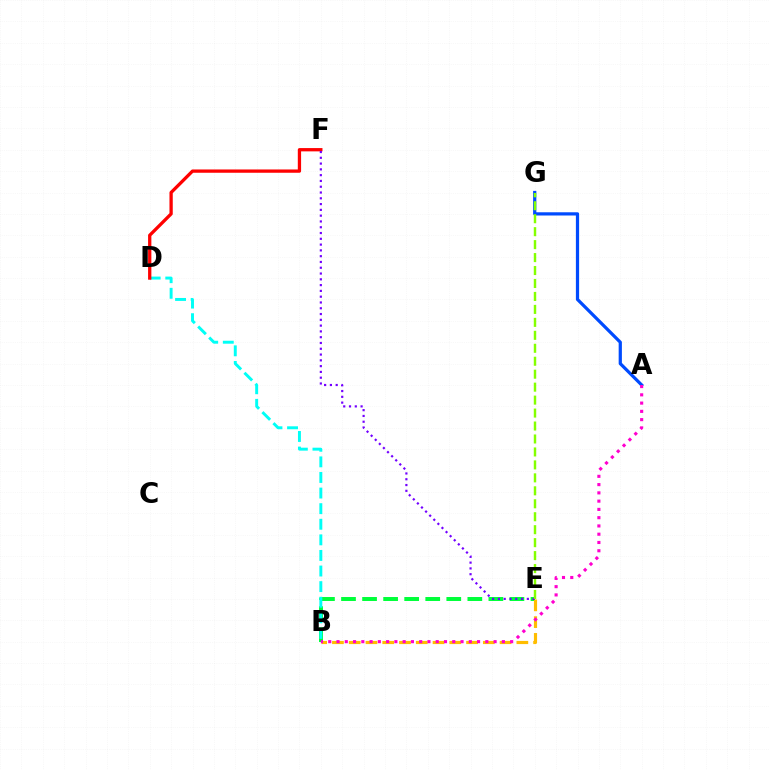{('B', 'E'): [{'color': '#00ff39', 'line_style': 'dashed', 'thickness': 2.86}, {'color': '#ffbd00', 'line_style': 'dashed', 'thickness': 2.28}], ('A', 'G'): [{'color': '#004bff', 'line_style': 'solid', 'thickness': 2.32}], ('B', 'D'): [{'color': '#00fff6', 'line_style': 'dashed', 'thickness': 2.12}], ('D', 'F'): [{'color': '#ff0000', 'line_style': 'solid', 'thickness': 2.37}], ('E', 'F'): [{'color': '#7200ff', 'line_style': 'dotted', 'thickness': 1.57}], ('E', 'G'): [{'color': '#84ff00', 'line_style': 'dashed', 'thickness': 1.76}], ('A', 'B'): [{'color': '#ff00cf', 'line_style': 'dotted', 'thickness': 2.25}]}